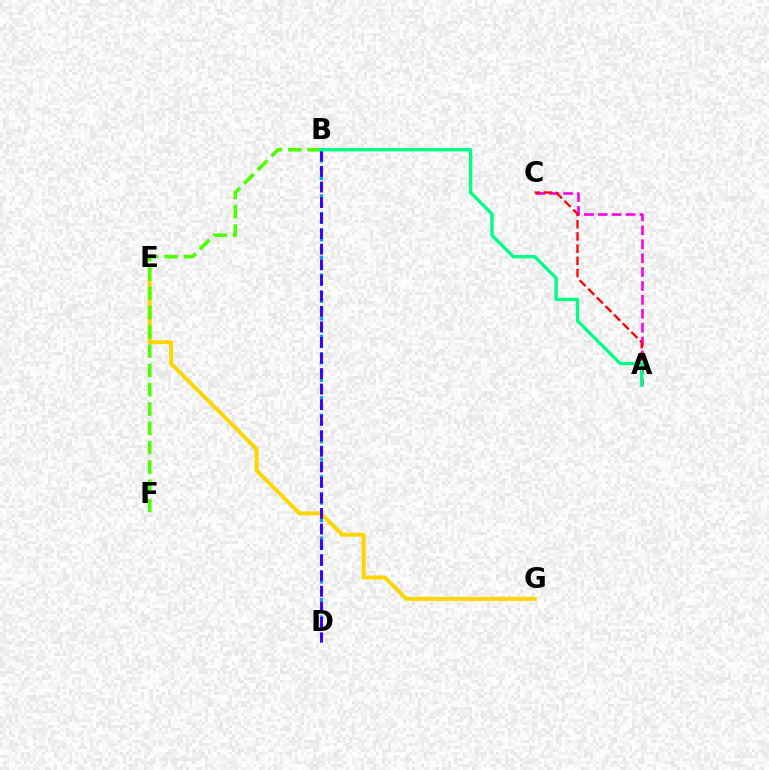{('B', 'D'): [{'color': '#009eff', 'line_style': 'dotted', 'thickness': 2.38}, {'color': '#3700ff', 'line_style': 'dashed', 'thickness': 2.11}], ('E', 'G'): [{'color': '#ffd500', 'line_style': 'solid', 'thickness': 2.84}], ('A', 'C'): [{'color': '#ff00ed', 'line_style': 'dashed', 'thickness': 1.89}, {'color': '#ff0000', 'line_style': 'dashed', 'thickness': 1.66}], ('B', 'F'): [{'color': '#4fff00', 'line_style': 'dashed', 'thickness': 2.62}], ('A', 'B'): [{'color': '#00ff86', 'line_style': 'solid', 'thickness': 2.41}]}